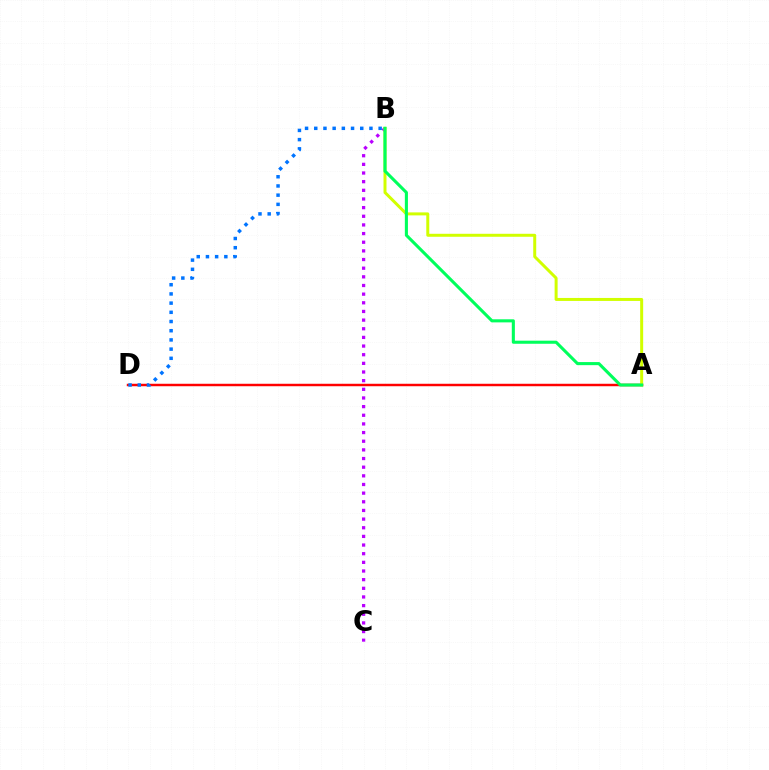{('B', 'C'): [{'color': '#b900ff', 'line_style': 'dotted', 'thickness': 2.35}], ('A', 'D'): [{'color': '#ff0000', 'line_style': 'solid', 'thickness': 1.77}], ('B', 'D'): [{'color': '#0074ff', 'line_style': 'dotted', 'thickness': 2.5}], ('A', 'B'): [{'color': '#d1ff00', 'line_style': 'solid', 'thickness': 2.15}, {'color': '#00ff5c', 'line_style': 'solid', 'thickness': 2.22}]}